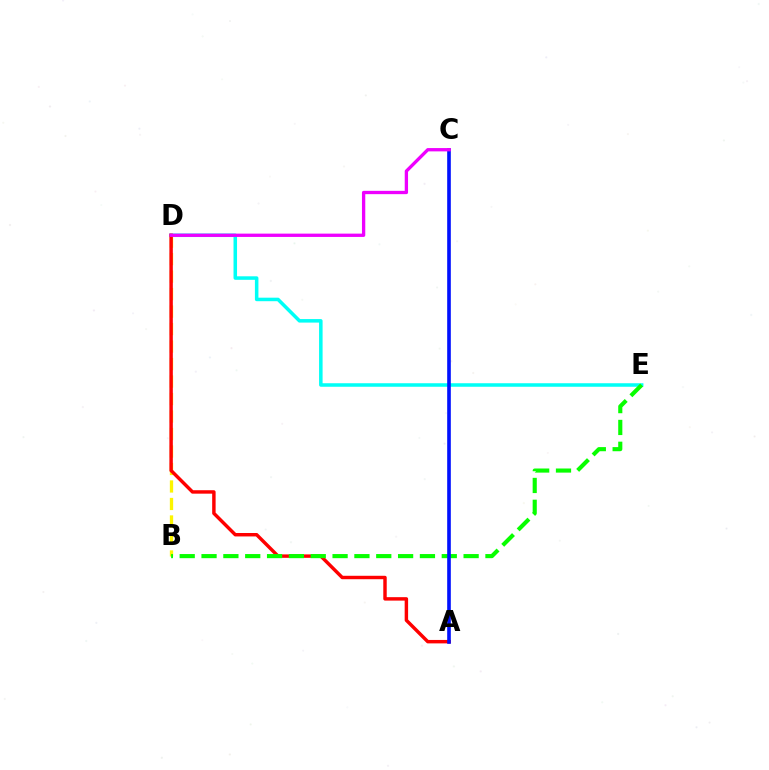{('D', 'E'): [{'color': '#00fff6', 'line_style': 'solid', 'thickness': 2.53}], ('B', 'D'): [{'color': '#fcf500', 'line_style': 'dashed', 'thickness': 2.38}], ('A', 'D'): [{'color': '#ff0000', 'line_style': 'solid', 'thickness': 2.48}], ('B', 'E'): [{'color': '#08ff00', 'line_style': 'dashed', 'thickness': 2.97}], ('A', 'C'): [{'color': '#0010ff', 'line_style': 'solid', 'thickness': 2.61}], ('C', 'D'): [{'color': '#ee00ff', 'line_style': 'solid', 'thickness': 2.39}]}